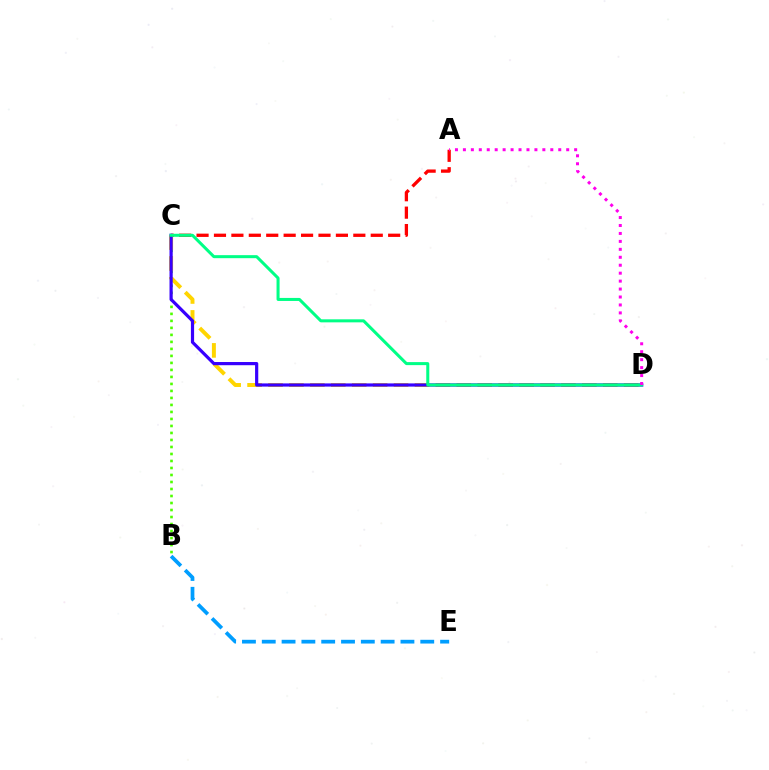{('B', 'C'): [{'color': '#4fff00', 'line_style': 'dotted', 'thickness': 1.9}], ('A', 'C'): [{'color': '#ff0000', 'line_style': 'dashed', 'thickness': 2.37}], ('B', 'E'): [{'color': '#009eff', 'line_style': 'dashed', 'thickness': 2.69}], ('C', 'D'): [{'color': '#ffd500', 'line_style': 'dashed', 'thickness': 2.84}, {'color': '#3700ff', 'line_style': 'solid', 'thickness': 2.3}, {'color': '#00ff86', 'line_style': 'solid', 'thickness': 2.18}], ('A', 'D'): [{'color': '#ff00ed', 'line_style': 'dotted', 'thickness': 2.16}]}